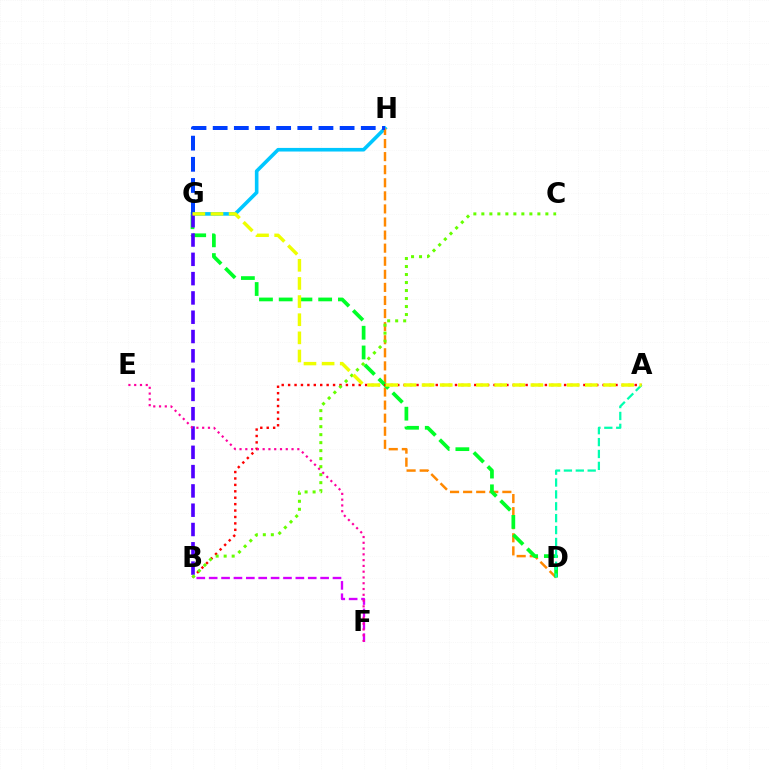{('G', 'H'): [{'color': '#00c7ff', 'line_style': 'solid', 'thickness': 2.6}, {'color': '#003fff', 'line_style': 'dashed', 'thickness': 2.87}], ('D', 'H'): [{'color': '#ff8800', 'line_style': 'dashed', 'thickness': 1.78}], ('B', 'F'): [{'color': '#d600ff', 'line_style': 'dashed', 'thickness': 1.68}], ('D', 'G'): [{'color': '#00ff27', 'line_style': 'dashed', 'thickness': 2.68}], ('A', 'B'): [{'color': '#ff0000', 'line_style': 'dotted', 'thickness': 1.74}], ('A', 'D'): [{'color': '#00ffaf', 'line_style': 'dashed', 'thickness': 1.61}], ('B', 'G'): [{'color': '#4f00ff', 'line_style': 'dashed', 'thickness': 2.62}], ('B', 'C'): [{'color': '#66ff00', 'line_style': 'dotted', 'thickness': 2.17}], ('E', 'F'): [{'color': '#ff00a0', 'line_style': 'dotted', 'thickness': 1.57}], ('A', 'G'): [{'color': '#eeff00', 'line_style': 'dashed', 'thickness': 2.46}]}